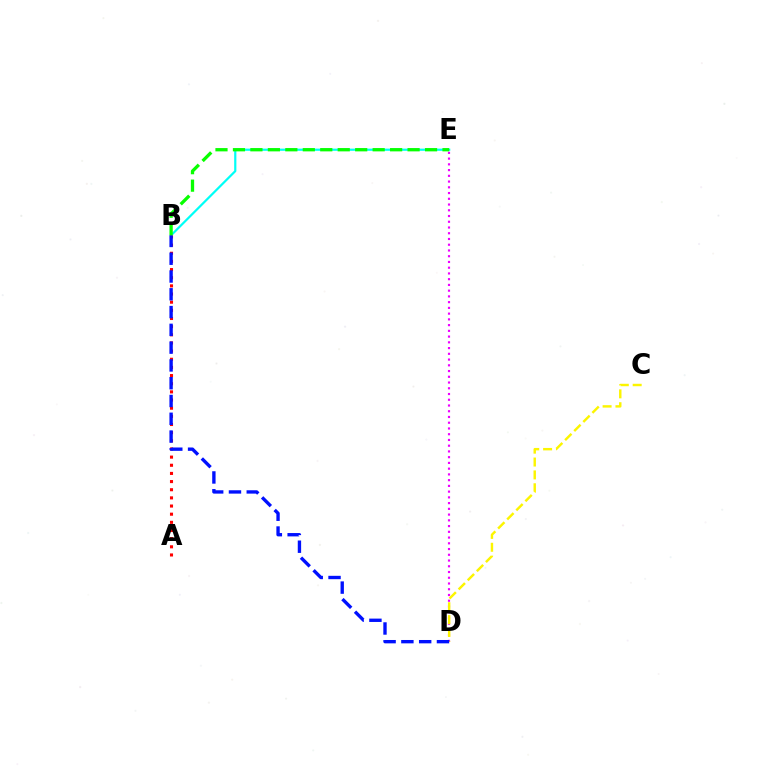{('D', 'E'): [{'color': '#ee00ff', 'line_style': 'dotted', 'thickness': 1.56}], ('B', 'E'): [{'color': '#00fff6', 'line_style': 'solid', 'thickness': 1.59}, {'color': '#08ff00', 'line_style': 'dashed', 'thickness': 2.37}], ('C', 'D'): [{'color': '#fcf500', 'line_style': 'dashed', 'thickness': 1.75}], ('A', 'B'): [{'color': '#ff0000', 'line_style': 'dotted', 'thickness': 2.22}], ('B', 'D'): [{'color': '#0010ff', 'line_style': 'dashed', 'thickness': 2.42}]}